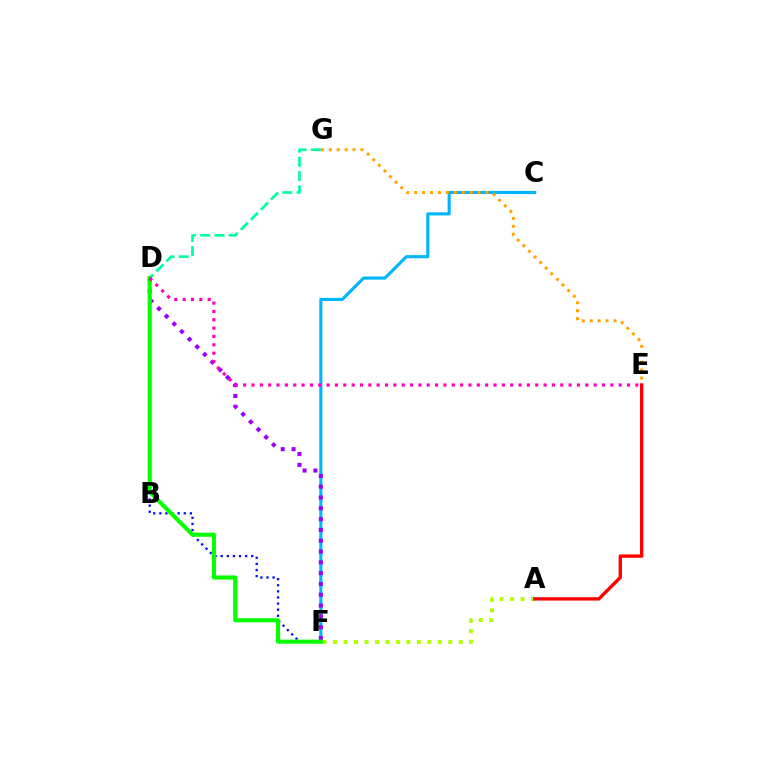{('D', 'F'): [{'color': '#0010ff', 'line_style': 'dotted', 'thickness': 1.66}, {'color': '#9b00ff', 'line_style': 'dotted', 'thickness': 2.94}, {'color': '#08ff00', 'line_style': 'solid', 'thickness': 2.96}], ('A', 'F'): [{'color': '#b3ff00', 'line_style': 'dotted', 'thickness': 2.85}], ('D', 'G'): [{'color': '#00ff9d', 'line_style': 'dashed', 'thickness': 1.94}], ('C', 'F'): [{'color': '#00b5ff', 'line_style': 'solid', 'thickness': 2.25}], ('E', 'G'): [{'color': '#ffa500', 'line_style': 'dotted', 'thickness': 2.15}], ('A', 'E'): [{'color': '#ff0000', 'line_style': 'solid', 'thickness': 2.42}], ('D', 'E'): [{'color': '#ff00bd', 'line_style': 'dotted', 'thickness': 2.27}]}